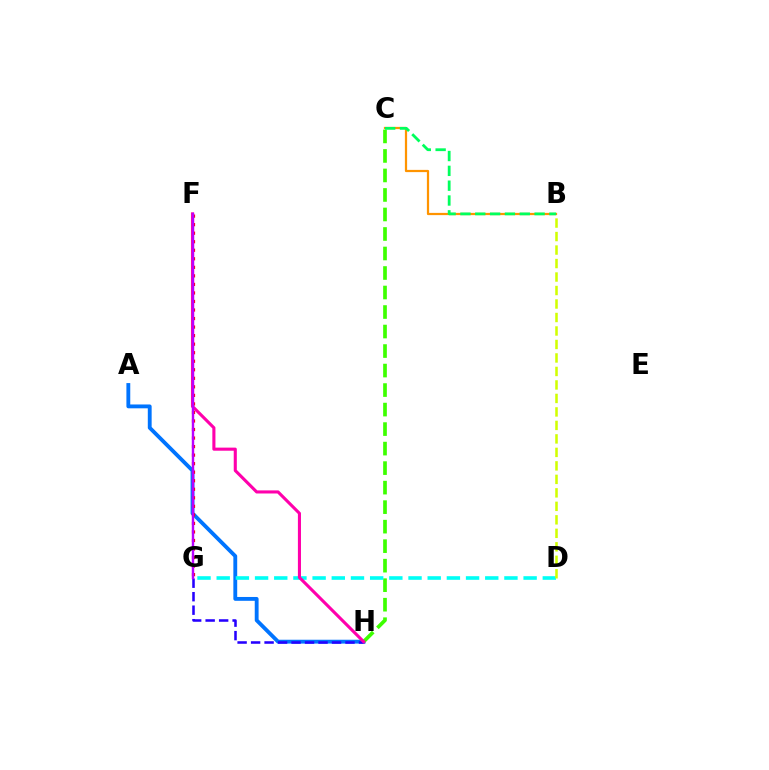{('B', 'C'): [{'color': '#ff9400', 'line_style': 'solid', 'thickness': 1.6}, {'color': '#00ff5c', 'line_style': 'dashed', 'thickness': 2.01}], ('A', 'H'): [{'color': '#0074ff', 'line_style': 'solid', 'thickness': 2.77}], ('C', 'H'): [{'color': '#3dff00', 'line_style': 'dashed', 'thickness': 2.65}], ('D', 'G'): [{'color': '#00fff6', 'line_style': 'dashed', 'thickness': 2.61}], ('B', 'D'): [{'color': '#d1ff00', 'line_style': 'dashed', 'thickness': 1.83}], ('G', 'H'): [{'color': '#2500ff', 'line_style': 'dashed', 'thickness': 1.83}], ('F', 'G'): [{'color': '#ff0000', 'line_style': 'dotted', 'thickness': 2.32}, {'color': '#b900ff', 'line_style': 'solid', 'thickness': 1.74}], ('F', 'H'): [{'color': '#ff00ac', 'line_style': 'solid', 'thickness': 2.22}]}